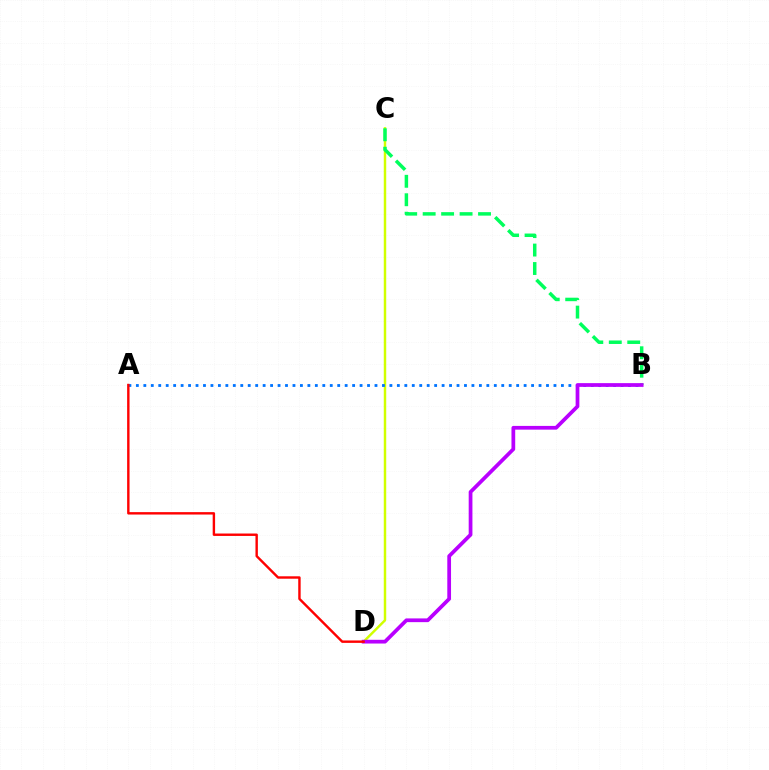{('C', 'D'): [{'color': '#d1ff00', 'line_style': 'solid', 'thickness': 1.77}], ('B', 'C'): [{'color': '#00ff5c', 'line_style': 'dashed', 'thickness': 2.51}], ('A', 'B'): [{'color': '#0074ff', 'line_style': 'dotted', 'thickness': 2.03}], ('B', 'D'): [{'color': '#b900ff', 'line_style': 'solid', 'thickness': 2.69}], ('A', 'D'): [{'color': '#ff0000', 'line_style': 'solid', 'thickness': 1.74}]}